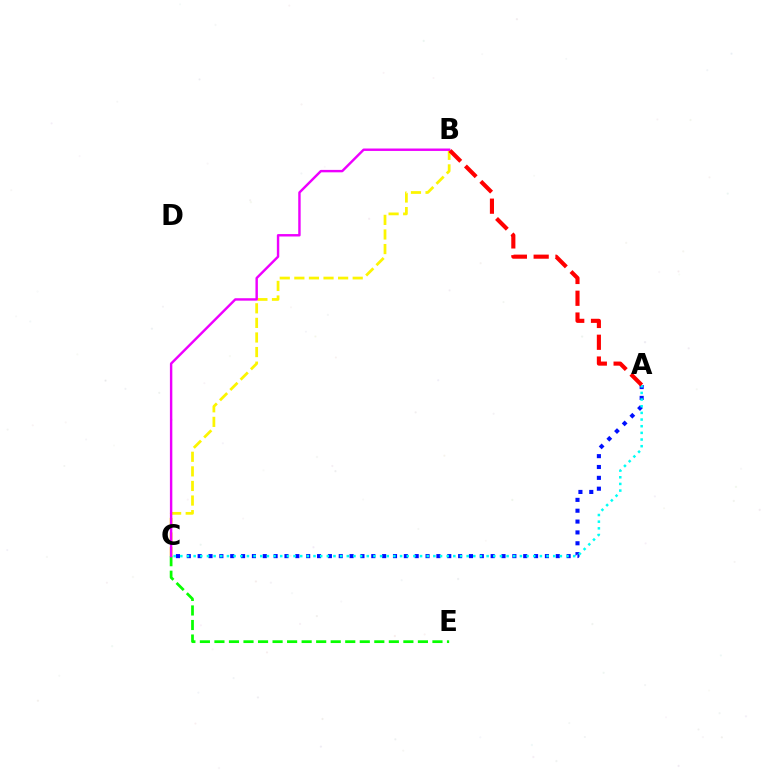{('B', 'C'): [{'color': '#fcf500', 'line_style': 'dashed', 'thickness': 1.98}, {'color': '#ee00ff', 'line_style': 'solid', 'thickness': 1.75}], ('A', 'C'): [{'color': '#0010ff', 'line_style': 'dotted', 'thickness': 2.95}, {'color': '#00fff6', 'line_style': 'dotted', 'thickness': 1.81}], ('C', 'E'): [{'color': '#08ff00', 'line_style': 'dashed', 'thickness': 1.97}], ('A', 'B'): [{'color': '#ff0000', 'line_style': 'dashed', 'thickness': 2.96}]}